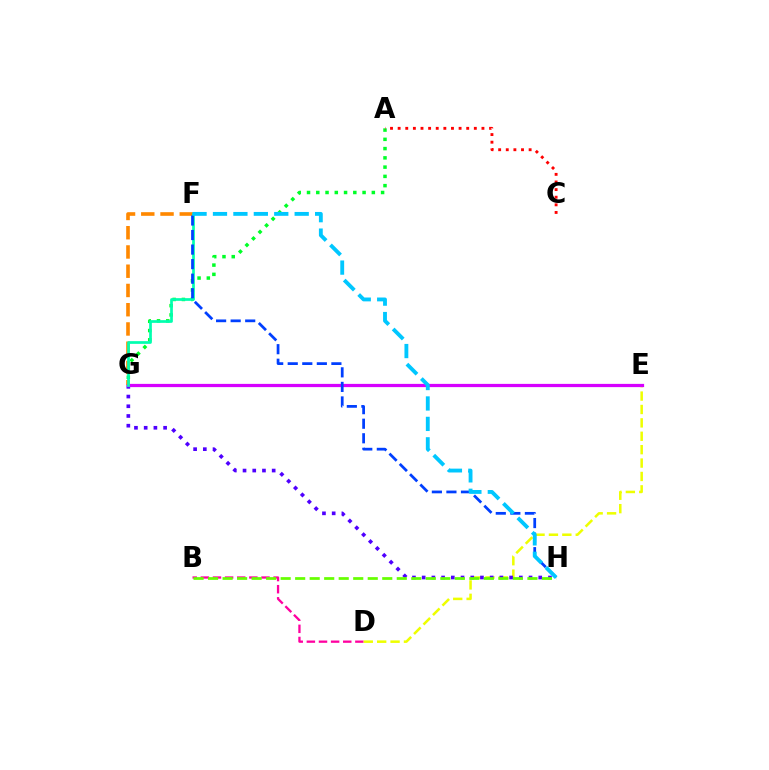{('B', 'D'): [{'color': '#ff00a0', 'line_style': 'dashed', 'thickness': 1.65}], ('A', 'G'): [{'color': '#00ff27', 'line_style': 'dotted', 'thickness': 2.52}], ('D', 'E'): [{'color': '#eeff00', 'line_style': 'dashed', 'thickness': 1.82}], ('G', 'H'): [{'color': '#4f00ff', 'line_style': 'dotted', 'thickness': 2.64}], ('A', 'C'): [{'color': '#ff0000', 'line_style': 'dotted', 'thickness': 2.07}], ('F', 'G'): [{'color': '#ff8800', 'line_style': 'dashed', 'thickness': 2.62}, {'color': '#00ffaf', 'line_style': 'solid', 'thickness': 1.94}], ('B', 'H'): [{'color': '#66ff00', 'line_style': 'dashed', 'thickness': 1.97}], ('E', 'G'): [{'color': '#d600ff', 'line_style': 'solid', 'thickness': 2.34}], ('F', 'H'): [{'color': '#003fff', 'line_style': 'dashed', 'thickness': 1.98}, {'color': '#00c7ff', 'line_style': 'dashed', 'thickness': 2.77}]}